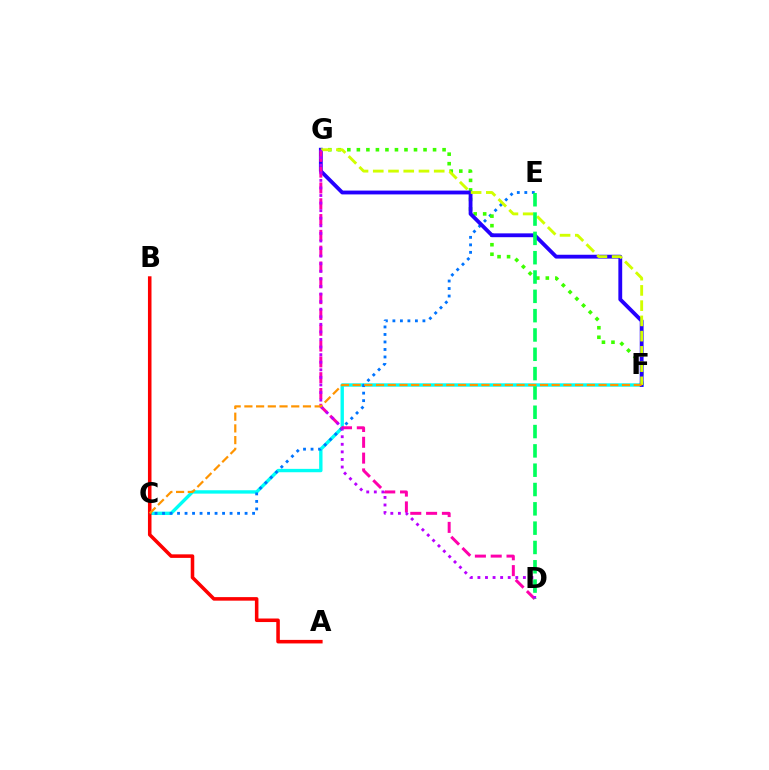{('C', 'F'): [{'color': '#00fff6', 'line_style': 'solid', 'thickness': 2.43}, {'color': '#ff9400', 'line_style': 'dashed', 'thickness': 1.59}], ('A', 'B'): [{'color': '#ff0000', 'line_style': 'solid', 'thickness': 2.55}], ('C', 'E'): [{'color': '#0074ff', 'line_style': 'dotted', 'thickness': 2.04}], ('F', 'G'): [{'color': '#3dff00', 'line_style': 'dotted', 'thickness': 2.59}, {'color': '#2500ff', 'line_style': 'solid', 'thickness': 2.76}, {'color': '#d1ff00', 'line_style': 'dashed', 'thickness': 2.07}], ('D', 'G'): [{'color': '#ff00ac', 'line_style': 'dashed', 'thickness': 2.15}, {'color': '#b900ff', 'line_style': 'dotted', 'thickness': 2.06}], ('D', 'E'): [{'color': '#00ff5c', 'line_style': 'dashed', 'thickness': 2.62}]}